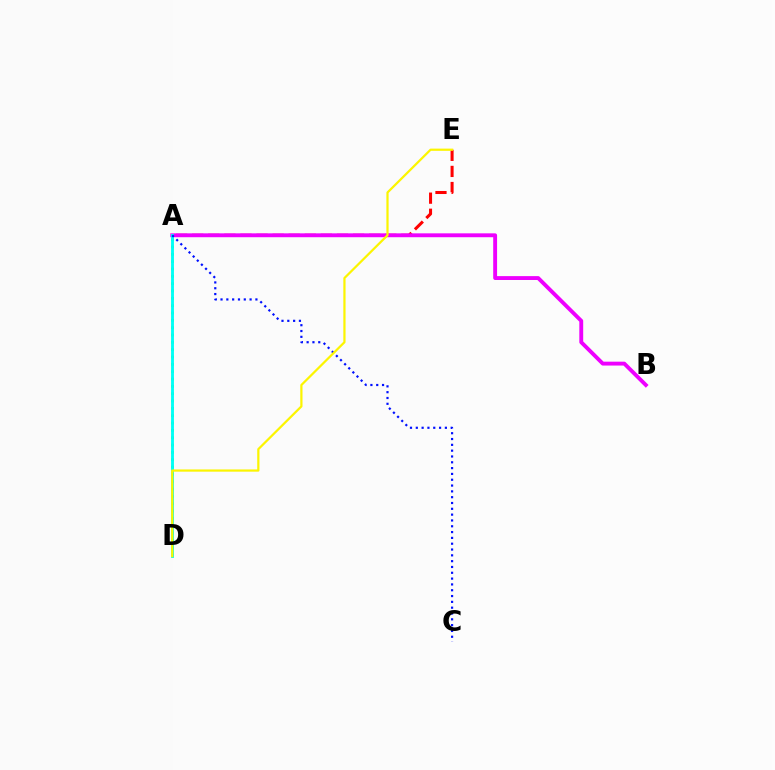{('A', 'D'): [{'color': '#08ff00', 'line_style': 'dotted', 'thickness': 1.99}, {'color': '#00fff6', 'line_style': 'solid', 'thickness': 2.06}], ('A', 'E'): [{'color': '#ff0000', 'line_style': 'dashed', 'thickness': 2.19}], ('A', 'B'): [{'color': '#ee00ff', 'line_style': 'solid', 'thickness': 2.79}], ('A', 'C'): [{'color': '#0010ff', 'line_style': 'dotted', 'thickness': 1.58}], ('D', 'E'): [{'color': '#fcf500', 'line_style': 'solid', 'thickness': 1.6}]}